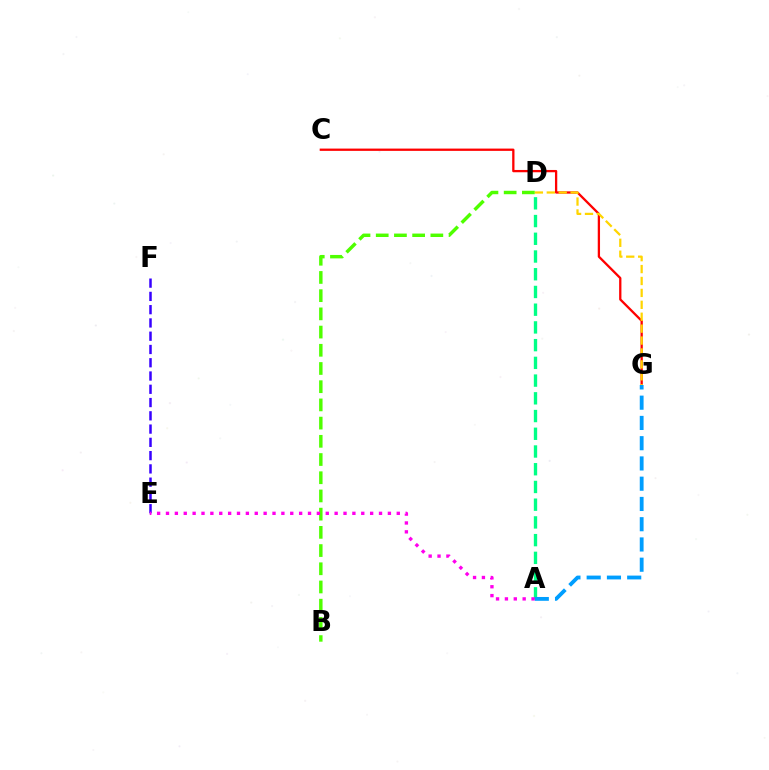{('C', 'G'): [{'color': '#ff0000', 'line_style': 'solid', 'thickness': 1.65}], ('A', 'D'): [{'color': '#00ff86', 'line_style': 'dashed', 'thickness': 2.41}], ('E', 'F'): [{'color': '#3700ff', 'line_style': 'dashed', 'thickness': 1.8}], ('D', 'G'): [{'color': '#ffd500', 'line_style': 'dashed', 'thickness': 1.62}], ('A', 'G'): [{'color': '#009eff', 'line_style': 'dashed', 'thickness': 2.75}], ('B', 'D'): [{'color': '#4fff00', 'line_style': 'dashed', 'thickness': 2.47}], ('A', 'E'): [{'color': '#ff00ed', 'line_style': 'dotted', 'thickness': 2.41}]}